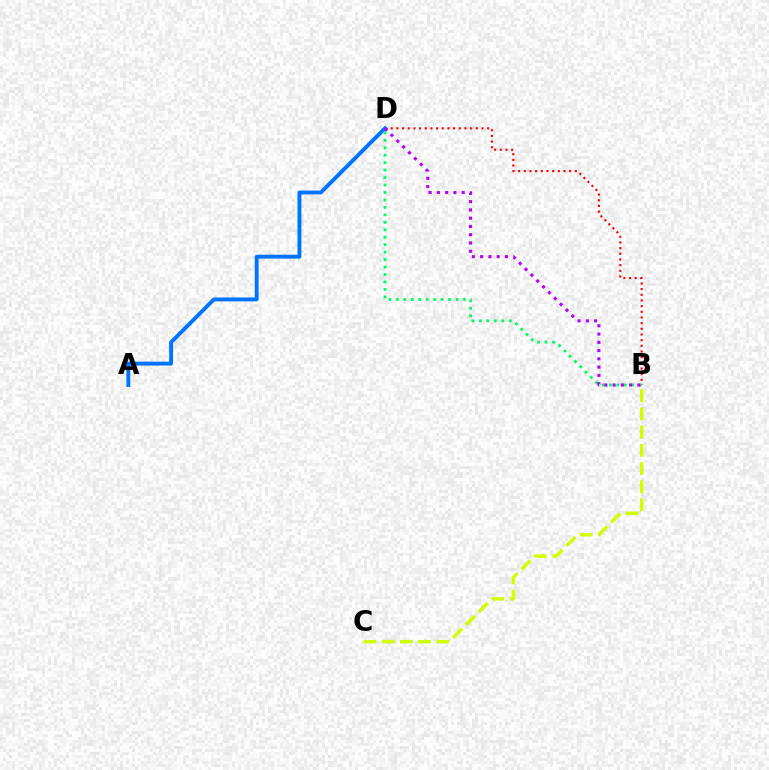{('B', 'C'): [{'color': '#d1ff00', 'line_style': 'dashed', 'thickness': 2.47}], ('B', 'D'): [{'color': '#ff0000', 'line_style': 'dotted', 'thickness': 1.54}, {'color': '#00ff5c', 'line_style': 'dotted', 'thickness': 2.03}, {'color': '#b900ff', 'line_style': 'dotted', 'thickness': 2.25}], ('A', 'D'): [{'color': '#0074ff', 'line_style': 'solid', 'thickness': 2.81}]}